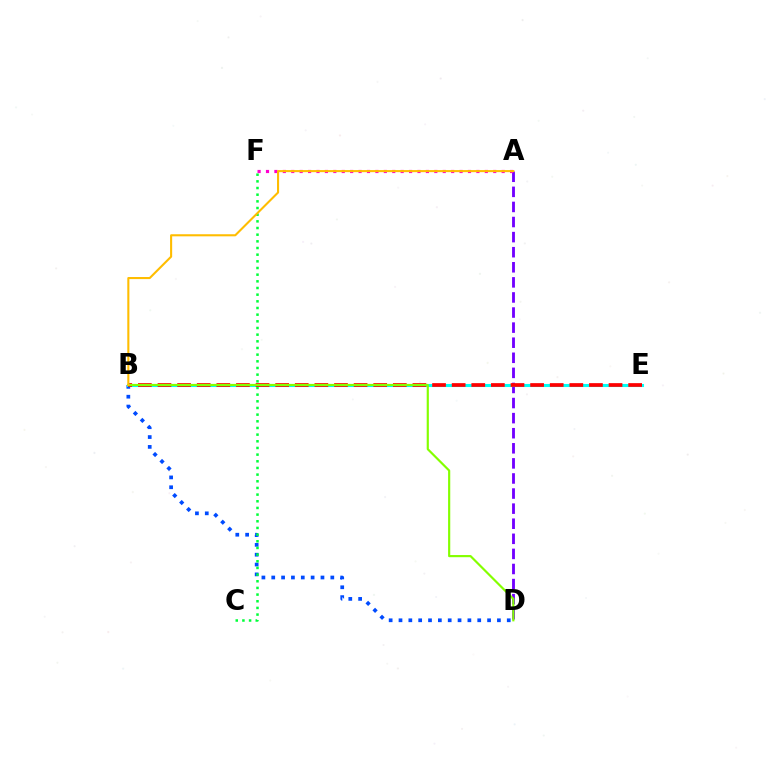{('B', 'D'): [{'color': '#004bff', 'line_style': 'dotted', 'thickness': 2.67}, {'color': '#84ff00', 'line_style': 'solid', 'thickness': 1.56}], ('C', 'F'): [{'color': '#00ff39', 'line_style': 'dotted', 'thickness': 1.81}], ('A', 'D'): [{'color': '#7200ff', 'line_style': 'dashed', 'thickness': 2.05}], ('A', 'F'): [{'color': '#ff00cf', 'line_style': 'dotted', 'thickness': 2.29}], ('B', 'E'): [{'color': '#00fff6', 'line_style': 'solid', 'thickness': 2.21}, {'color': '#ff0000', 'line_style': 'dashed', 'thickness': 2.66}], ('A', 'B'): [{'color': '#ffbd00', 'line_style': 'solid', 'thickness': 1.5}]}